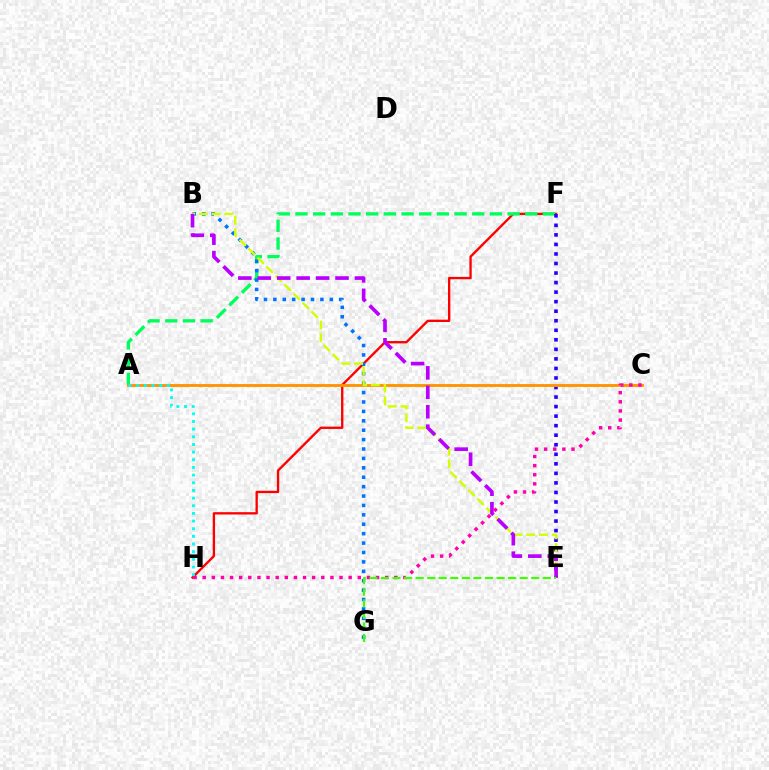{('F', 'H'): [{'color': '#ff0000', 'line_style': 'solid', 'thickness': 1.69}], ('A', 'F'): [{'color': '#00ff5c', 'line_style': 'dashed', 'thickness': 2.4}], ('E', 'F'): [{'color': '#2500ff', 'line_style': 'dotted', 'thickness': 2.59}], ('A', 'C'): [{'color': '#ff9400', 'line_style': 'solid', 'thickness': 2.06}], ('B', 'G'): [{'color': '#0074ff', 'line_style': 'dotted', 'thickness': 2.56}], ('B', 'E'): [{'color': '#d1ff00', 'line_style': 'dashed', 'thickness': 1.73}, {'color': '#b900ff', 'line_style': 'dashed', 'thickness': 2.64}], ('C', 'H'): [{'color': '#ff00ac', 'line_style': 'dotted', 'thickness': 2.48}], ('A', 'H'): [{'color': '#00fff6', 'line_style': 'dotted', 'thickness': 2.08}], ('E', 'G'): [{'color': '#3dff00', 'line_style': 'dashed', 'thickness': 1.57}]}